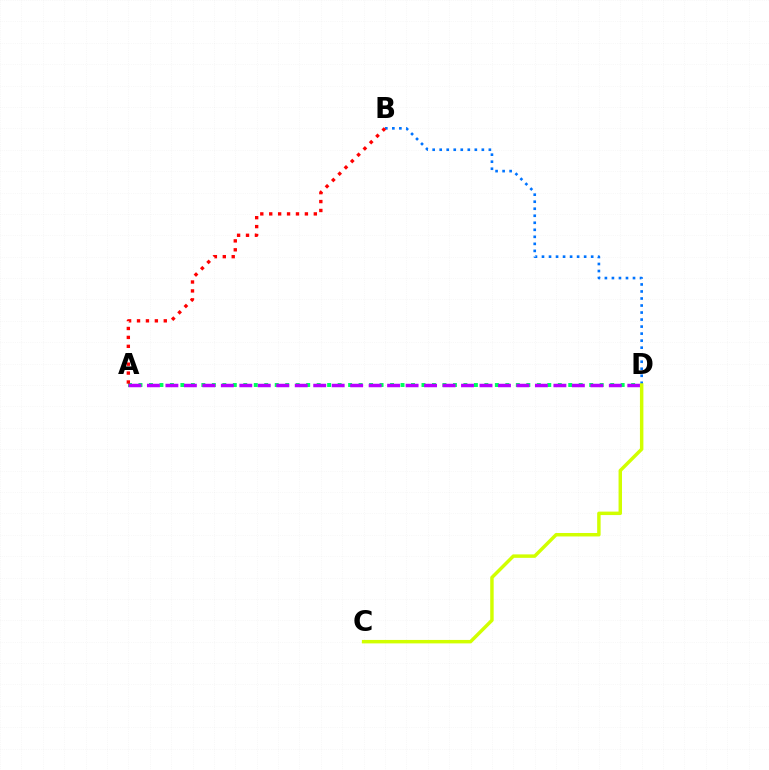{('A', 'D'): [{'color': '#00ff5c', 'line_style': 'dotted', 'thickness': 2.85}, {'color': '#b900ff', 'line_style': 'dashed', 'thickness': 2.51}], ('B', 'D'): [{'color': '#0074ff', 'line_style': 'dotted', 'thickness': 1.91}], ('A', 'B'): [{'color': '#ff0000', 'line_style': 'dotted', 'thickness': 2.42}], ('C', 'D'): [{'color': '#d1ff00', 'line_style': 'solid', 'thickness': 2.49}]}